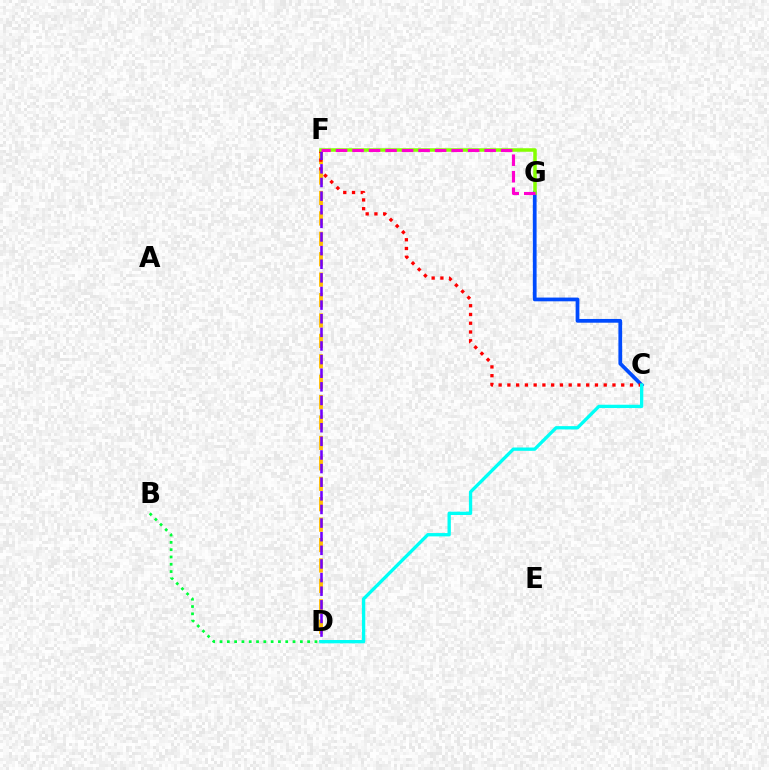{('D', 'F'): [{'color': '#ffbd00', 'line_style': 'dashed', 'thickness': 2.77}, {'color': '#7200ff', 'line_style': 'dashed', 'thickness': 1.85}], ('B', 'D'): [{'color': '#00ff39', 'line_style': 'dotted', 'thickness': 1.98}], ('C', 'G'): [{'color': '#004bff', 'line_style': 'solid', 'thickness': 2.69}], ('C', 'F'): [{'color': '#ff0000', 'line_style': 'dotted', 'thickness': 2.38}], ('F', 'G'): [{'color': '#84ff00', 'line_style': 'solid', 'thickness': 2.53}, {'color': '#ff00cf', 'line_style': 'dashed', 'thickness': 2.24}], ('C', 'D'): [{'color': '#00fff6', 'line_style': 'solid', 'thickness': 2.39}]}